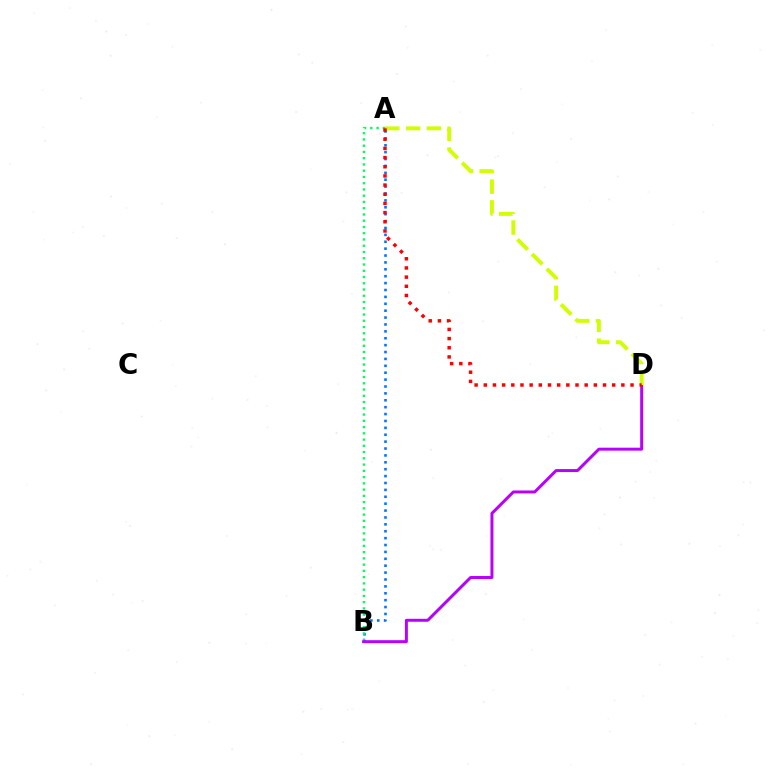{('A', 'B'): [{'color': '#0074ff', 'line_style': 'dotted', 'thickness': 1.87}, {'color': '#00ff5c', 'line_style': 'dotted', 'thickness': 1.7}], ('B', 'D'): [{'color': '#b900ff', 'line_style': 'solid', 'thickness': 2.14}], ('A', 'D'): [{'color': '#d1ff00', 'line_style': 'dashed', 'thickness': 2.82}, {'color': '#ff0000', 'line_style': 'dotted', 'thickness': 2.49}]}